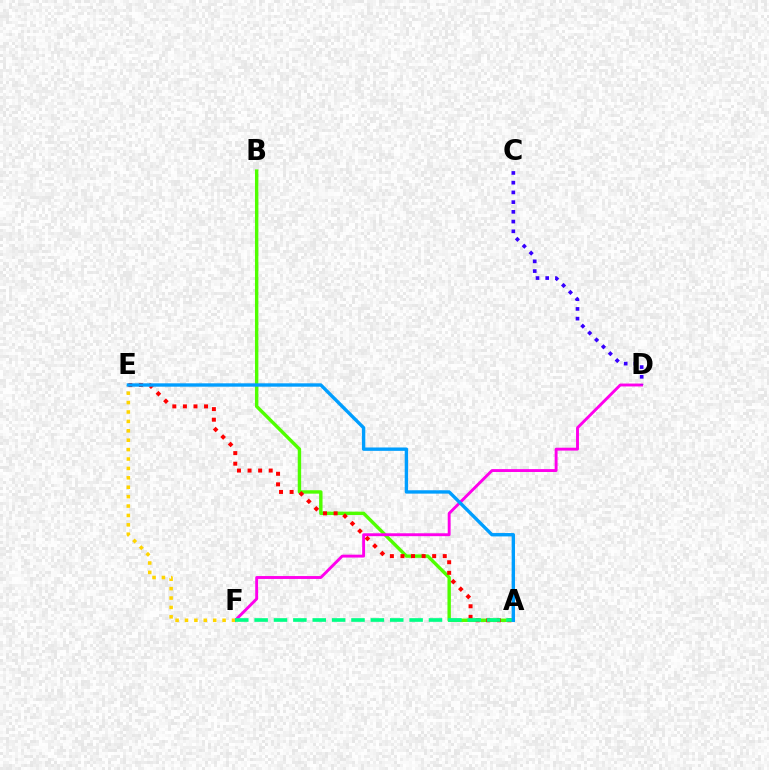{('A', 'B'): [{'color': '#4fff00', 'line_style': 'solid', 'thickness': 2.45}], ('D', 'F'): [{'color': '#ff00ed', 'line_style': 'solid', 'thickness': 2.09}], ('A', 'E'): [{'color': '#ff0000', 'line_style': 'dotted', 'thickness': 2.87}, {'color': '#009eff', 'line_style': 'solid', 'thickness': 2.42}], ('E', 'F'): [{'color': '#ffd500', 'line_style': 'dotted', 'thickness': 2.56}], ('C', 'D'): [{'color': '#3700ff', 'line_style': 'dotted', 'thickness': 2.64}], ('A', 'F'): [{'color': '#00ff86', 'line_style': 'dashed', 'thickness': 2.63}]}